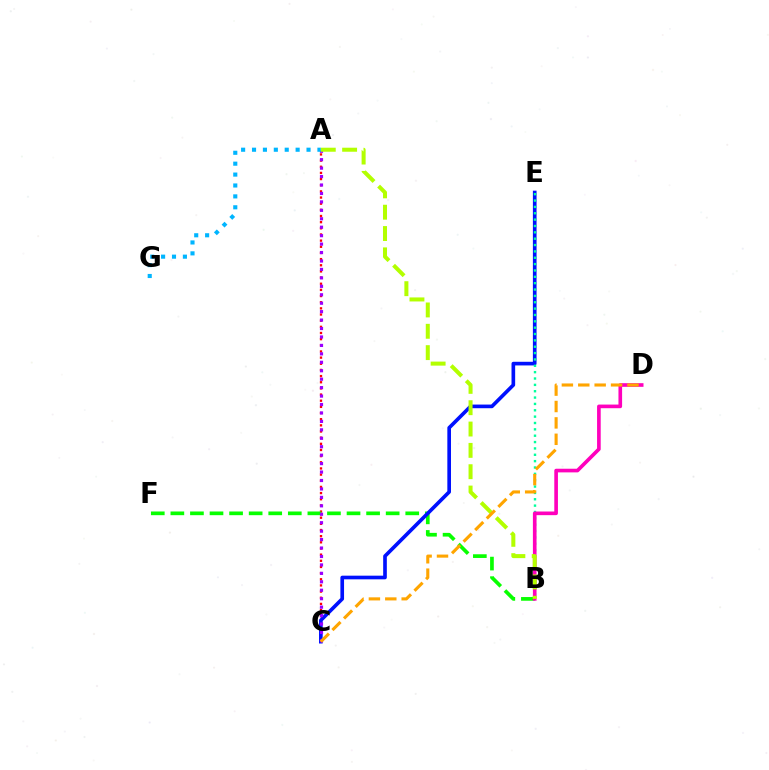{('A', 'C'): [{'color': '#ff0000', 'line_style': 'dotted', 'thickness': 1.67}, {'color': '#9b00ff', 'line_style': 'dotted', 'thickness': 2.29}], ('B', 'F'): [{'color': '#08ff00', 'line_style': 'dashed', 'thickness': 2.66}], ('C', 'E'): [{'color': '#0010ff', 'line_style': 'solid', 'thickness': 2.63}], ('B', 'E'): [{'color': '#00ff9d', 'line_style': 'dotted', 'thickness': 1.73}], ('B', 'D'): [{'color': '#ff00bd', 'line_style': 'solid', 'thickness': 2.62}], ('A', 'G'): [{'color': '#00b5ff', 'line_style': 'dotted', 'thickness': 2.96}], ('A', 'B'): [{'color': '#b3ff00', 'line_style': 'dashed', 'thickness': 2.9}], ('C', 'D'): [{'color': '#ffa500', 'line_style': 'dashed', 'thickness': 2.23}]}